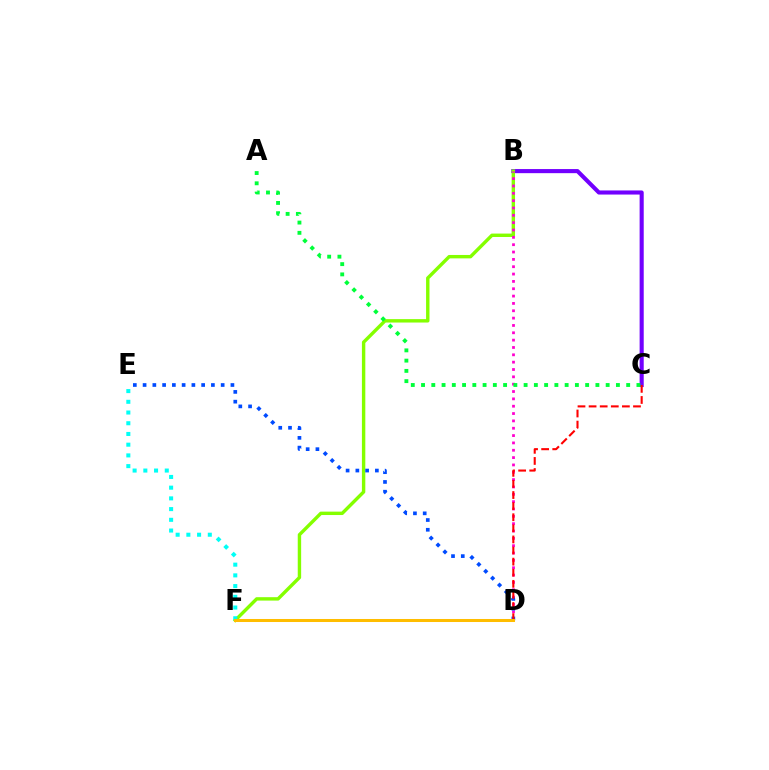{('B', 'C'): [{'color': '#7200ff', 'line_style': 'solid', 'thickness': 2.95}], ('B', 'F'): [{'color': '#84ff00', 'line_style': 'solid', 'thickness': 2.45}], ('B', 'D'): [{'color': '#ff00cf', 'line_style': 'dotted', 'thickness': 1.99}], ('D', 'E'): [{'color': '#004bff', 'line_style': 'dotted', 'thickness': 2.65}], ('E', 'F'): [{'color': '#00fff6', 'line_style': 'dotted', 'thickness': 2.91}], ('C', 'D'): [{'color': '#ff0000', 'line_style': 'dashed', 'thickness': 1.51}], ('D', 'F'): [{'color': '#ffbd00', 'line_style': 'solid', 'thickness': 2.18}], ('A', 'C'): [{'color': '#00ff39', 'line_style': 'dotted', 'thickness': 2.79}]}